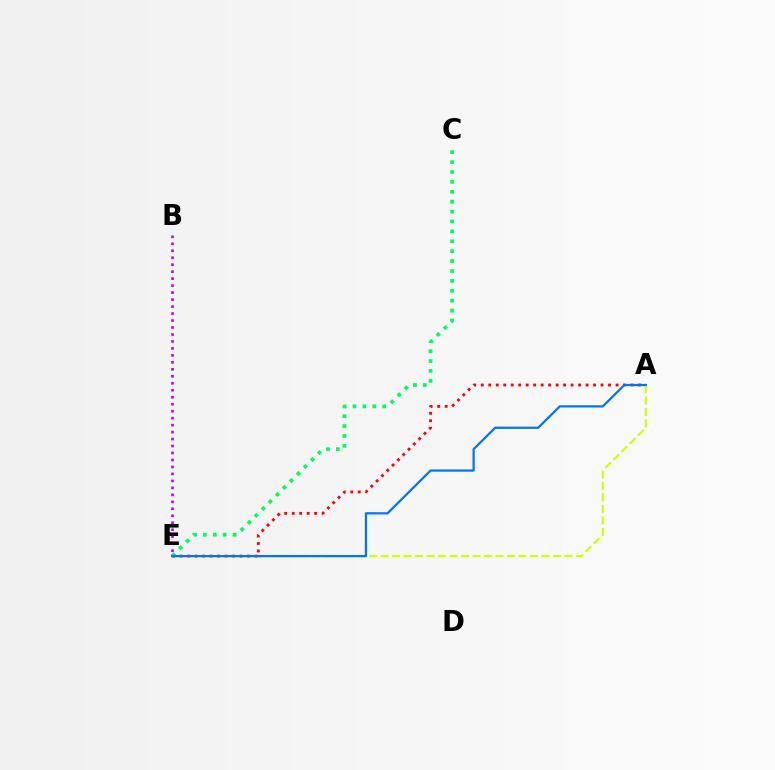{('A', 'E'): [{'color': '#ff0000', 'line_style': 'dotted', 'thickness': 2.03}, {'color': '#d1ff00', 'line_style': 'dashed', 'thickness': 1.56}, {'color': '#0074ff', 'line_style': 'solid', 'thickness': 1.61}], ('C', 'E'): [{'color': '#00ff5c', 'line_style': 'dotted', 'thickness': 2.69}], ('B', 'E'): [{'color': '#b900ff', 'line_style': 'dotted', 'thickness': 1.89}]}